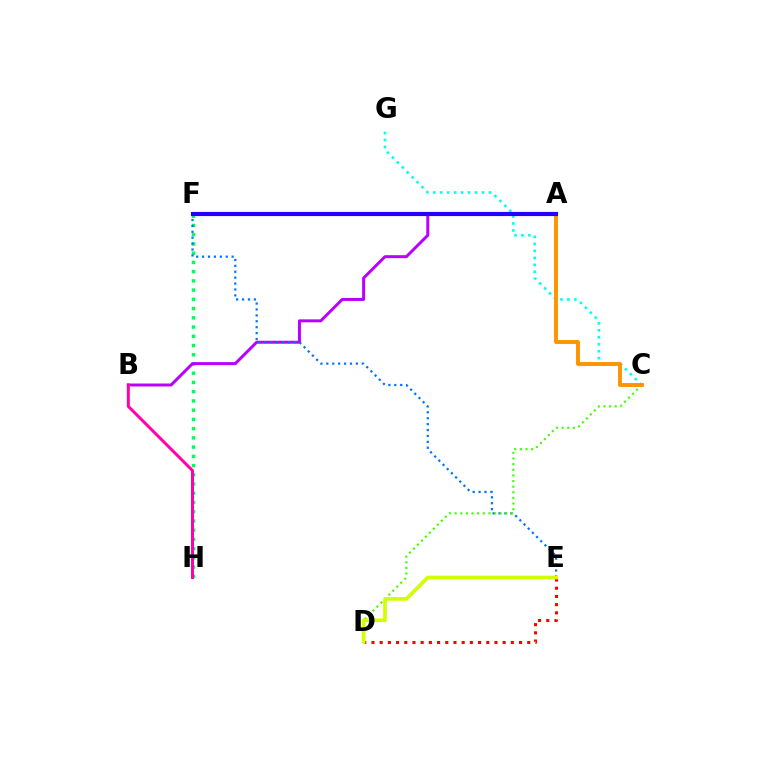{('F', 'H'): [{'color': '#00ff5c', 'line_style': 'dotted', 'thickness': 2.51}], ('A', 'B'): [{'color': '#b900ff', 'line_style': 'solid', 'thickness': 2.14}], ('E', 'F'): [{'color': '#0074ff', 'line_style': 'dotted', 'thickness': 1.61}], ('D', 'E'): [{'color': '#ff0000', 'line_style': 'dotted', 'thickness': 2.23}, {'color': '#d1ff00', 'line_style': 'solid', 'thickness': 2.65}], ('B', 'H'): [{'color': '#ff00ac', 'line_style': 'solid', 'thickness': 2.14}], ('C', 'G'): [{'color': '#00fff6', 'line_style': 'dotted', 'thickness': 1.89}], ('C', 'D'): [{'color': '#3dff00', 'line_style': 'dotted', 'thickness': 1.53}], ('A', 'C'): [{'color': '#ff9400', 'line_style': 'solid', 'thickness': 2.81}], ('A', 'F'): [{'color': '#2500ff', 'line_style': 'solid', 'thickness': 2.99}]}